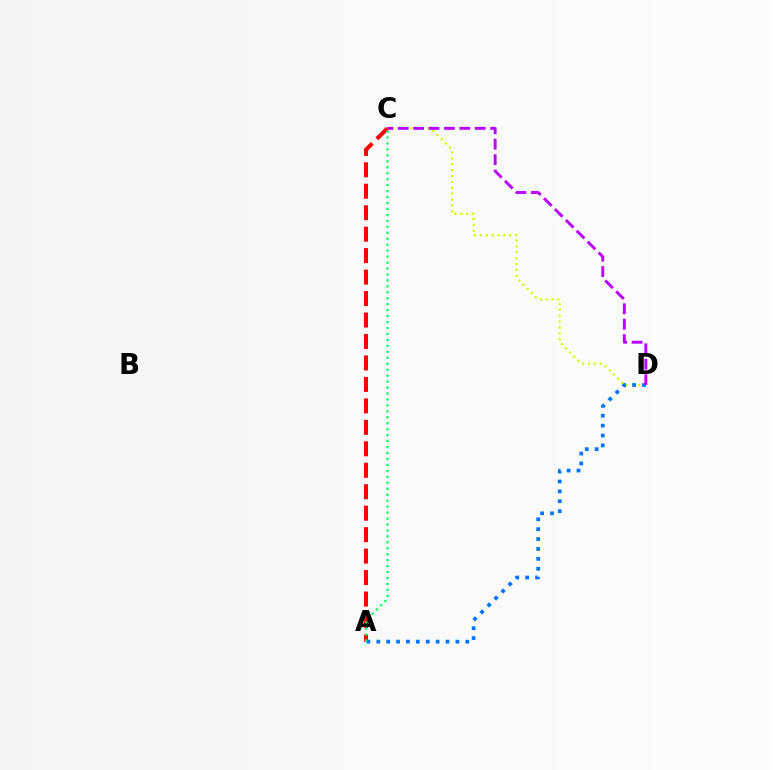{('A', 'C'): [{'color': '#ff0000', 'line_style': 'dashed', 'thickness': 2.92}, {'color': '#00ff5c', 'line_style': 'dotted', 'thickness': 1.62}], ('C', 'D'): [{'color': '#d1ff00', 'line_style': 'dotted', 'thickness': 1.59}, {'color': '#b900ff', 'line_style': 'dashed', 'thickness': 2.09}], ('A', 'D'): [{'color': '#0074ff', 'line_style': 'dotted', 'thickness': 2.69}]}